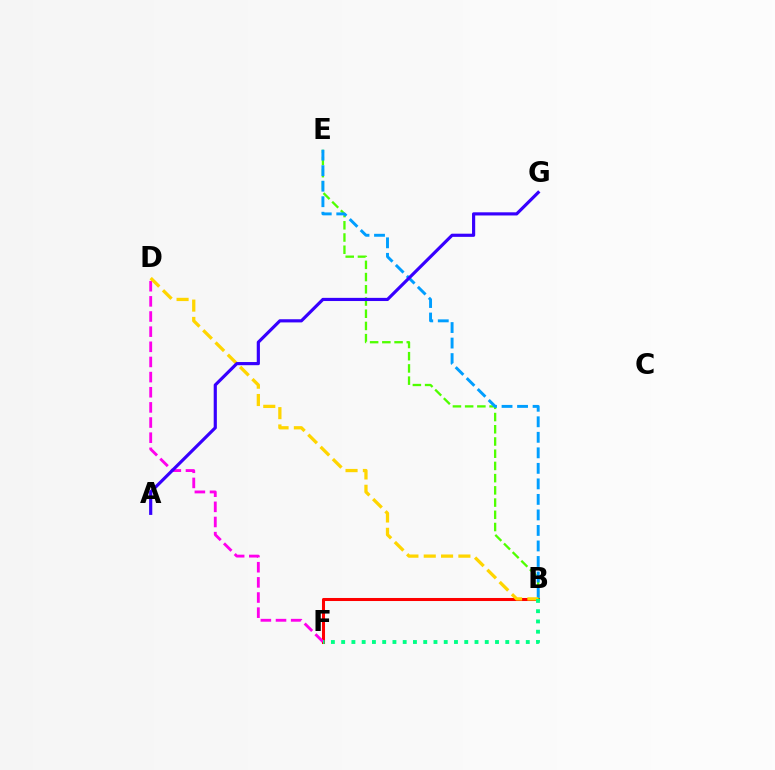{('B', 'F'): [{'color': '#ff0000', 'line_style': 'solid', 'thickness': 2.19}, {'color': '#00ff86', 'line_style': 'dotted', 'thickness': 2.79}], ('B', 'E'): [{'color': '#4fff00', 'line_style': 'dashed', 'thickness': 1.66}, {'color': '#009eff', 'line_style': 'dashed', 'thickness': 2.11}], ('D', 'F'): [{'color': '#ff00ed', 'line_style': 'dashed', 'thickness': 2.06}], ('B', 'D'): [{'color': '#ffd500', 'line_style': 'dashed', 'thickness': 2.35}], ('A', 'G'): [{'color': '#3700ff', 'line_style': 'solid', 'thickness': 2.28}]}